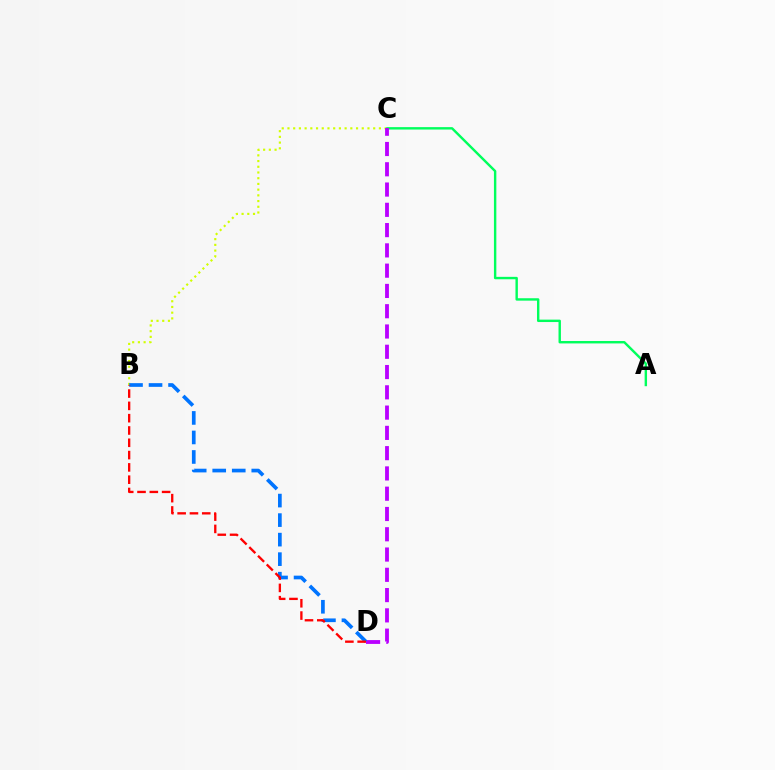{('B', 'C'): [{'color': '#d1ff00', 'line_style': 'dotted', 'thickness': 1.55}], ('A', 'C'): [{'color': '#00ff5c', 'line_style': 'solid', 'thickness': 1.74}], ('C', 'D'): [{'color': '#b900ff', 'line_style': 'dashed', 'thickness': 2.75}], ('B', 'D'): [{'color': '#0074ff', 'line_style': 'dashed', 'thickness': 2.65}, {'color': '#ff0000', 'line_style': 'dashed', 'thickness': 1.67}]}